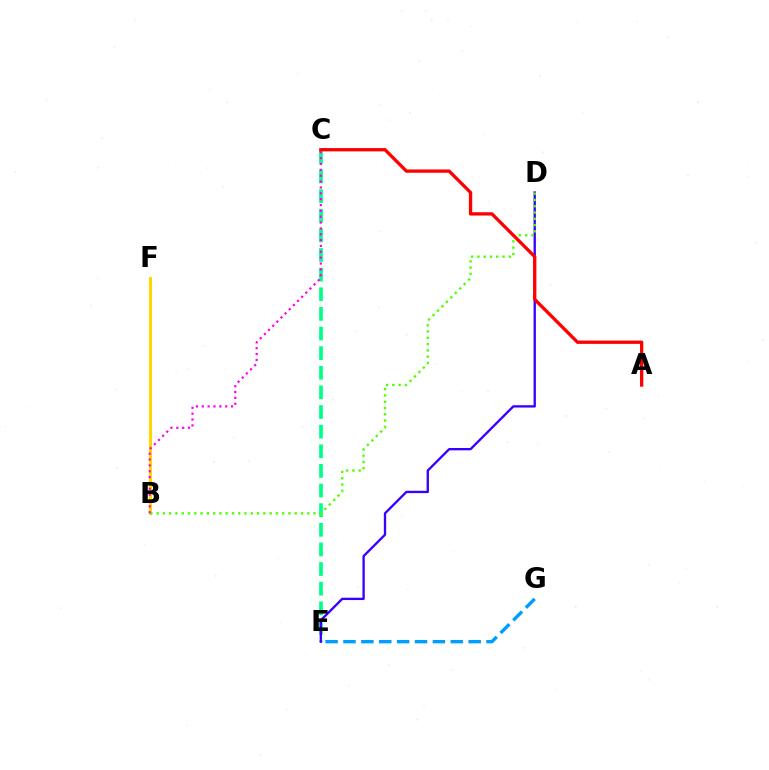{('B', 'F'): [{'color': '#ffd500', 'line_style': 'solid', 'thickness': 2.19}], ('C', 'E'): [{'color': '#00ff86', 'line_style': 'dashed', 'thickness': 2.67}], ('D', 'E'): [{'color': '#3700ff', 'line_style': 'solid', 'thickness': 1.68}], ('E', 'G'): [{'color': '#009eff', 'line_style': 'dashed', 'thickness': 2.43}], ('B', 'D'): [{'color': '#4fff00', 'line_style': 'dotted', 'thickness': 1.71}], ('B', 'C'): [{'color': '#ff00ed', 'line_style': 'dotted', 'thickness': 1.59}], ('A', 'C'): [{'color': '#ff0000', 'line_style': 'solid', 'thickness': 2.38}]}